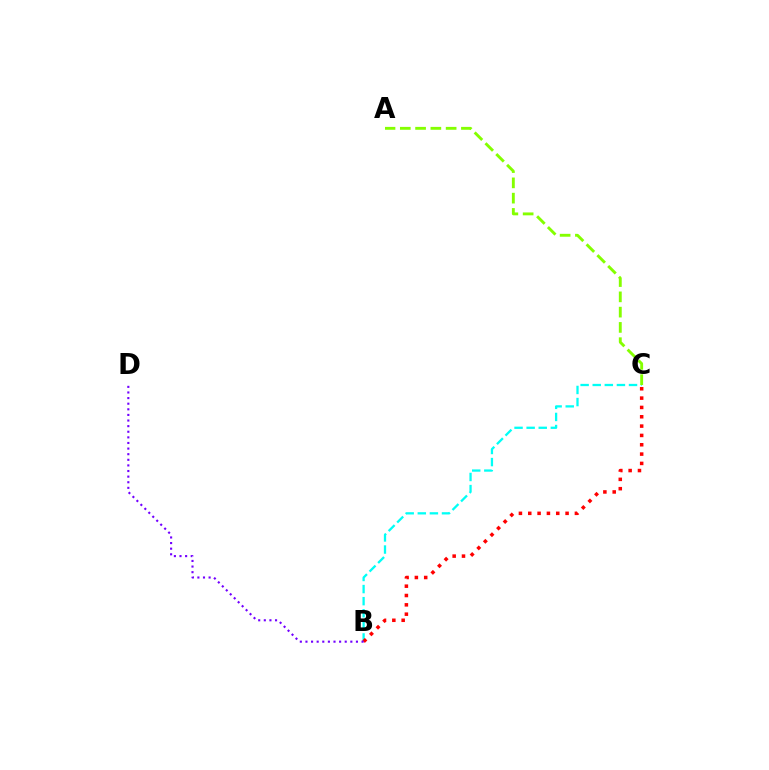{('B', 'C'): [{'color': '#00fff6', 'line_style': 'dashed', 'thickness': 1.64}, {'color': '#ff0000', 'line_style': 'dotted', 'thickness': 2.54}], ('A', 'C'): [{'color': '#84ff00', 'line_style': 'dashed', 'thickness': 2.08}], ('B', 'D'): [{'color': '#7200ff', 'line_style': 'dotted', 'thickness': 1.52}]}